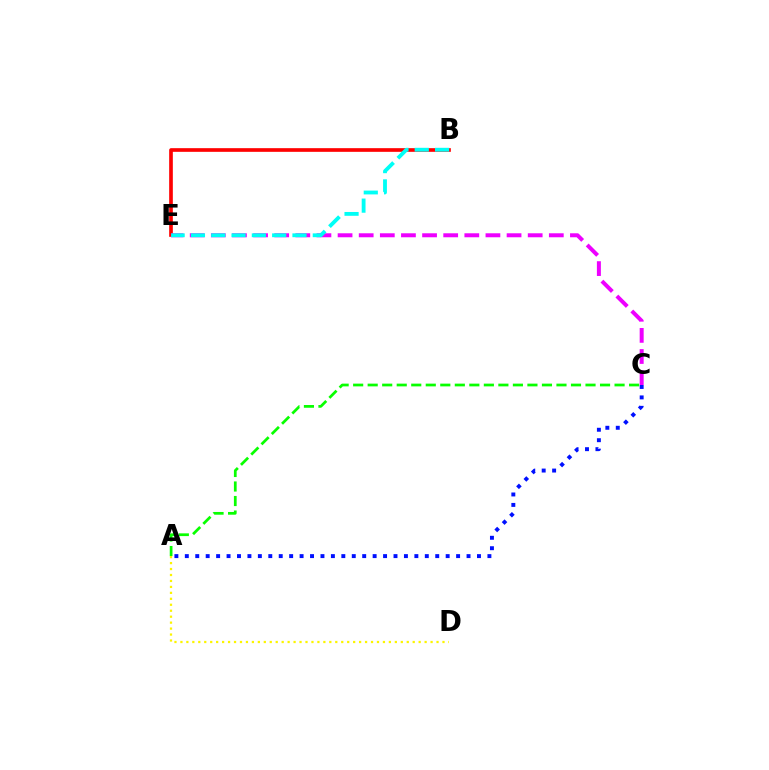{('B', 'E'): [{'color': '#ff0000', 'line_style': 'solid', 'thickness': 2.64}, {'color': '#00fff6', 'line_style': 'dashed', 'thickness': 2.76}], ('A', 'C'): [{'color': '#0010ff', 'line_style': 'dotted', 'thickness': 2.83}, {'color': '#08ff00', 'line_style': 'dashed', 'thickness': 1.97}], ('A', 'D'): [{'color': '#fcf500', 'line_style': 'dotted', 'thickness': 1.62}], ('C', 'E'): [{'color': '#ee00ff', 'line_style': 'dashed', 'thickness': 2.87}]}